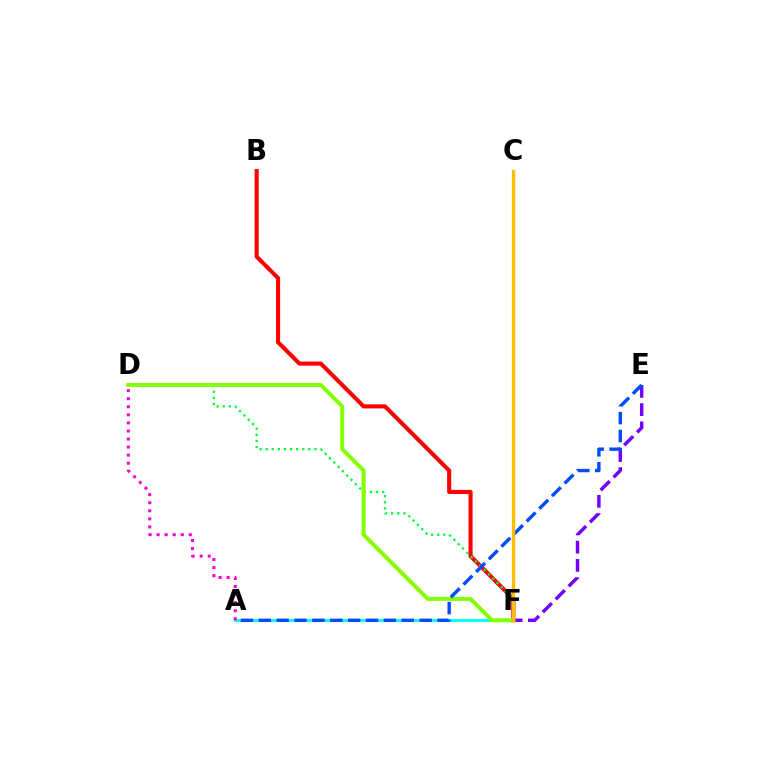{('E', 'F'): [{'color': '#7200ff', 'line_style': 'dashed', 'thickness': 2.48}], ('A', 'F'): [{'color': '#00fff6', 'line_style': 'solid', 'thickness': 2.08}], ('A', 'D'): [{'color': '#ff00cf', 'line_style': 'dotted', 'thickness': 2.19}], ('B', 'F'): [{'color': '#ff0000', 'line_style': 'solid', 'thickness': 2.95}], ('D', 'F'): [{'color': '#00ff39', 'line_style': 'dotted', 'thickness': 1.66}, {'color': '#84ff00', 'line_style': 'solid', 'thickness': 2.88}], ('A', 'E'): [{'color': '#004bff', 'line_style': 'dashed', 'thickness': 2.43}], ('C', 'F'): [{'color': '#ffbd00', 'line_style': 'solid', 'thickness': 2.4}]}